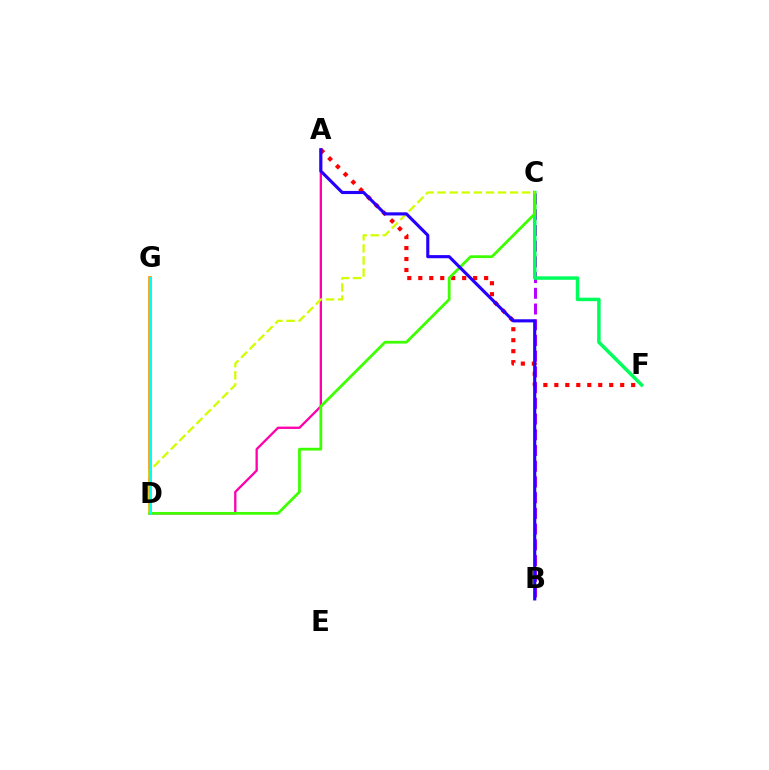{('A', 'F'): [{'color': '#ff0000', 'line_style': 'dotted', 'thickness': 2.98}], ('A', 'D'): [{'color': '#ff00ac', 'line_style': 'solid', 'thickness': 1.67}], ('B', 'C'): [{'color': '#b900ff', 'line_style': 'dashed', 'thickness': 2.14}], ('D', 'G'): [{'color': '#0074ff', 'line_style': 'solid', 'thickness': 1.96}, {'color': '#ff9400', 'line_style': 'solid', 'thickness': 2.63}, {'color': '#00fff6', 'line_style': 'solid', 'thickness': 2.14}], ('C', 'F'): [{'color': '#00ff5c', 'line_style': 'solid', 'thickness': 2.52}], ('C', 'D'): [{'color': '#3dff00', 'line_style': 'solid', 'thickness': 1.99}, {'color': '#d1ff00', 'line_style': 'dashed', 'thickness': 1.64}], ('A', 'B'): [{'color': '#2500ff', 'line_style': 'solid', 'thickness': 2.25}]}